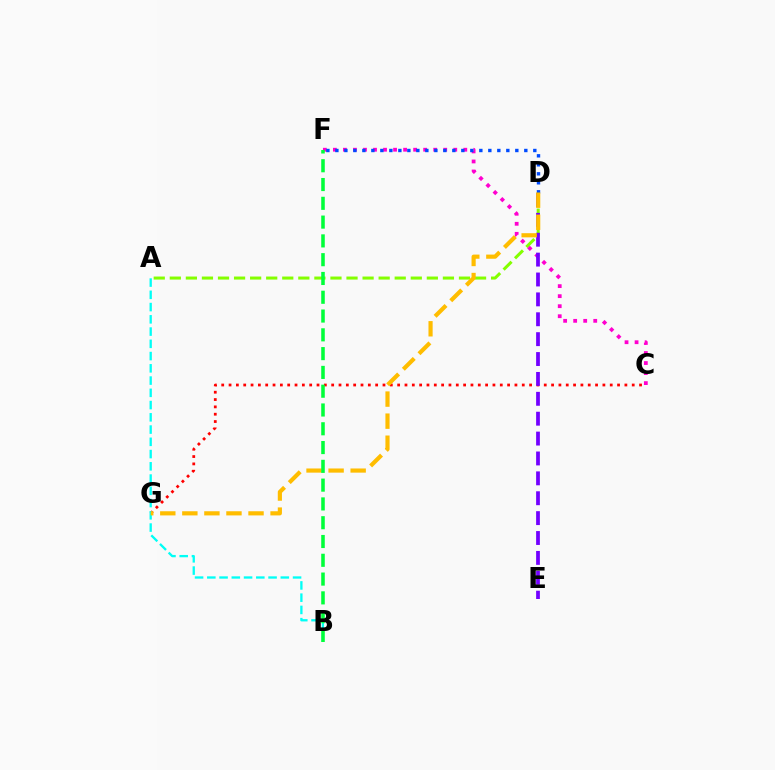{('A', 'D'): [{'color': '#84ff00', 'line_style': 'dashed', 'thickness': 2.18}], ('C', 'F'): [{'color': '#ff00cf', 'line_style': 'dotted', 'thickness': 2.73}], ('D', 'F'): [{'color': '#004bff', 'line_style': 'dotted', 'thickness': 2.44}], ('C', 'G'): [{'color': '#ff0000', 'line_style': 'dotted', 'thickness': 1.99}], ('A', 'B'): [{'color': '#00fff6', 'line_style': 'dashed', 'thickness': 1.66}], ('D', 'E'): [{'color': '#7200ff', 'line_style': 'dashed', 'thickness': 2.7}], ('D', 'G'): [{'color': '#ffbd00', 'line_style': 'dashed', 'thickness': 3.0}], ('B', 'F'): [{'color': '#00ff39', 'line_style': 'dashed', 'thickness': 2.55}]}